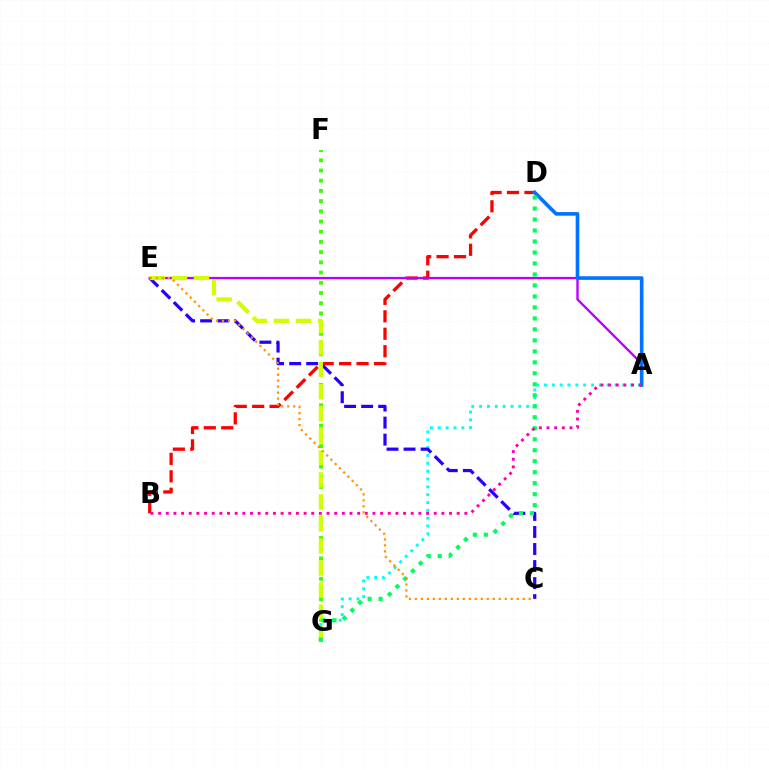{('B', 'D'): [{'color': '#ff0000', 'line_style': 'dashed', 'thickness': 2.37}], ('A', 'G'): [{'color': '#00fff6', 'line_style': 'dotted', 'thickness': 2.13}], ('A', 'E'): [{'color': '#b900ff', 'line_style': 'solid', 'thickness': 1.68}], ('C', 'E'): [{'color': '#2500ff', 'line_style': 'dashed', 'thickness': 2.31}, {'color': '#ff9400', 'line_style': 'dotted', 'thickness': 1.63}], ('F', 'G'): [{'color': '#3dff00', 'line_style': 'dotted', 'thickness': 2.77}], ('A', 'D'): [{'color': '#0074ff', 'line_style': 'solid', 'thickness': 2.61}], ('E', 'G'): [{'color': '#d1ff00', 'line_style': 'dashed', 'thickness': 2.99}], ('D', 'G'): [{'color': '#00ff5c', 'line_style': 'dotted', 'thickness': 2.99}], ('A', 'B'): [{'color': '#ff00ac', 'line_style': 'dotted', 'thickness': 2.08}]}